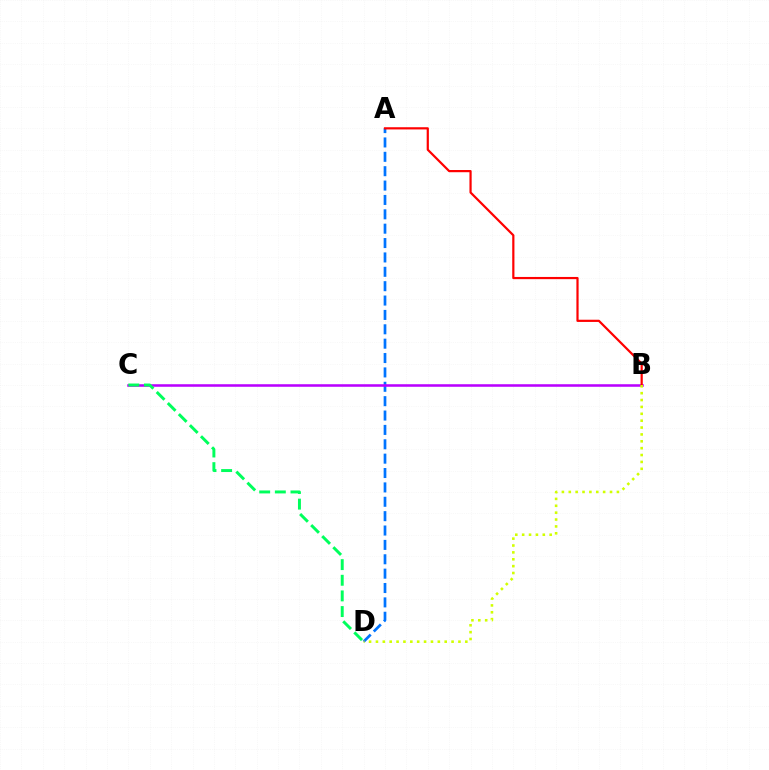{('A', 'D'): [{'color': '#0074ff', 'line_style': 'dashed', 'thickness': 1.95}], ('B', 'C'): [{'color': '#b900ff', 'line_style': 'solid', 'thickness': 1.83}], ('A', 'B'): [{'color': '#ff0000', 'line_style': 'solid', 'thickness': 1.59}], ('B', 'D'): [{'color': '#d1ff00', 'line_style': 'dotted', 'thickness': 1.87}], ('C', 'D'): [{'color': '#00ff5c', 'line_style': 'dashed', 'thickness': 2.13}]}